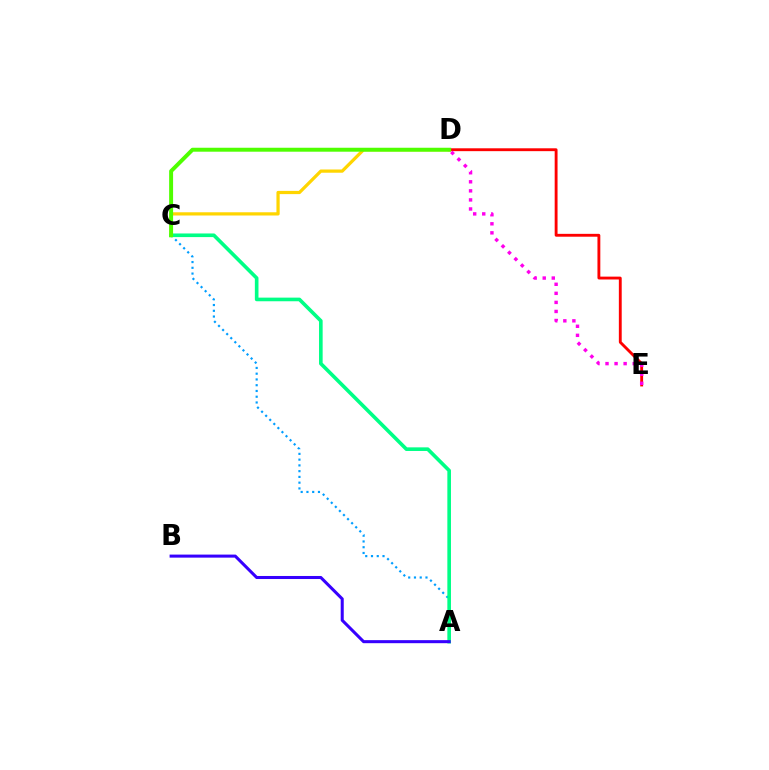{('C', 'D'): [{'color': '#ffd500', 'line_style': 'solid', 'thickness': 2.32}, {'color': '#4fff00', 'line_style': 'solid', 'thickness': 2.85}], ('A', 'C'): [{'color': '#009eff', 'line_style': 'dotted', 'thickness': 1.56}, {'color': '#00ff86', 'line_style': 'solid', 'thickness': 2.61}], ('D', 'E'): [{'color': '#ff0000', 'line_style': 'solid', 'thickness': 2.06}, {'color': '#ff00ed', 'line_style': 'dotted', 'thickness': 2.46}], ('A', 'B'): [{'color': '#3700ff', 'line_style': 'solid', 'thickness': 2.19}]}